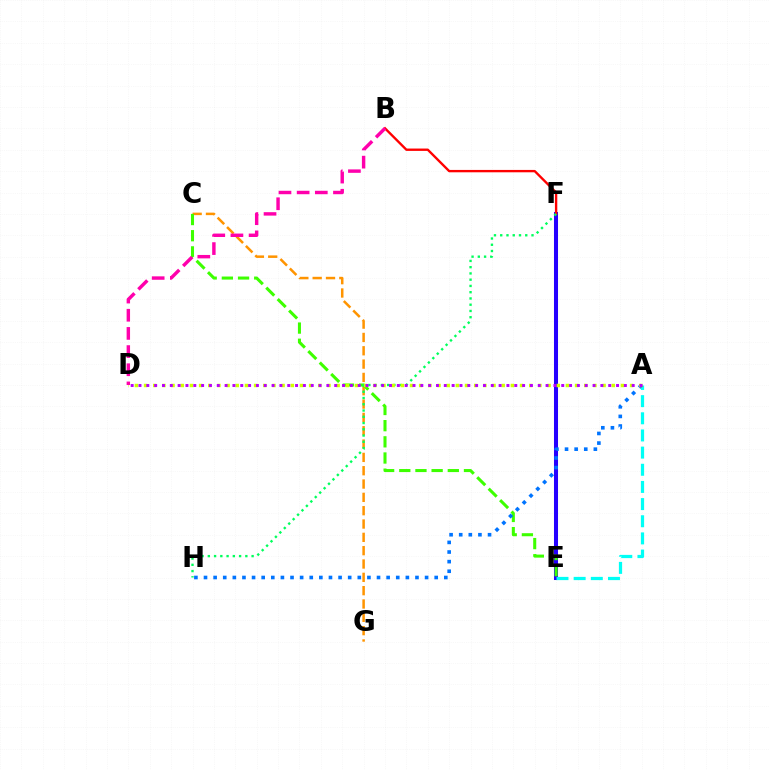{('E', 'F'): [{'color': '#2500ff', 'line_style': 'solid', 'thickness': 2.91}], ('C', 'G'): [{'color': '#ff9400', 'line_style': 'dashed', 'thickness': 1.81}], ('A', 'E'): [{'color': '#00fff6', 'line_style': 'dashed', 'thickness': 2.33}], ('B', 'F'): [{'color': '#ff0000', 'line_style': 'solid', 'thickness': 1.7}], ('C', 'E'): [{'color': '#3dff00', 'line_style': 'dashed', 'thickness': 2.2}], ('A', 'H'): [{'color': '#0074ff', 'line_style': 'dotted', 'thickness': 2.61}], ('F', 'H'): [{'color': '#00ff5c', 'line_style': 'dotted', 'thickness': 1.7}], ('A', 'D'): [{'color': '#d1ff00', 'line_style': 'dotted', 'thickness': 2.49}, {'color': '#b900ff', 'line_style': 'dotted', 'thickness': 2.13}], ('B', 'D'): [{'color': '#ff00ac', 'line_style': 'dashed', 'thickness': 2.47}]}